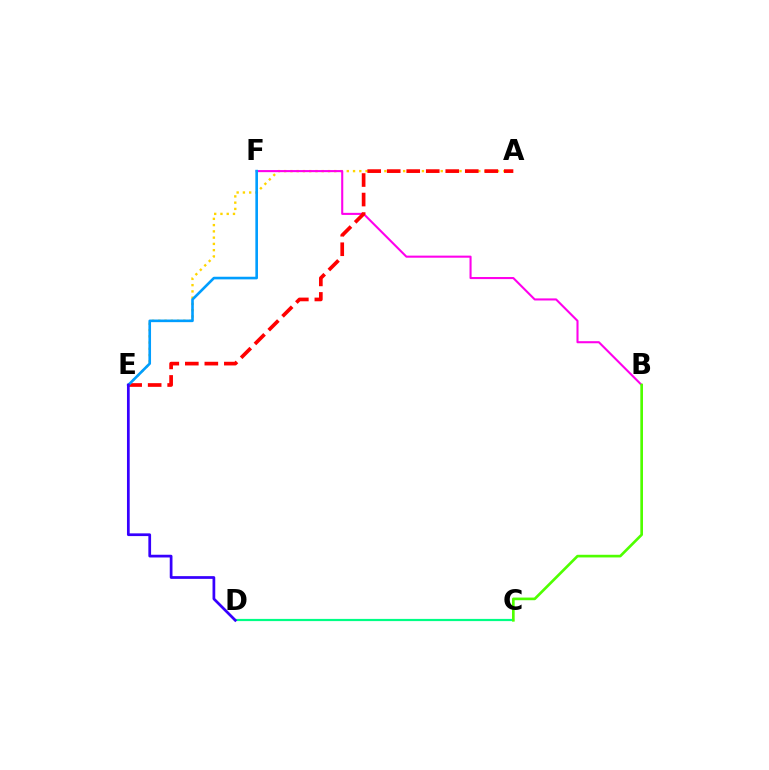{('A', 'E'): [{'color': '#ffd500', 'line_style': 'dotted', 'thickness': 1.7}, {'color': '#ff0000', 'line_style': 'dashed', 'thickness': 2.65}], ('B', 'F'): [{'color': '#ff00ed', 'line_style': 'solid', 'thickness': 1.5}], ('E', 'F'): [{'color': '#009eff', 'line_style': 'solid', 'thickness': 1.89}], ('C', 'D'): [{'color': '#00ff86', 'line_style': 'solid', 'thickness': 1.59}], ('B', 'C'): [{'color': '#4fff00', 'line_style': 'solid', 'thickness': 1.92}], ('D', 'E'): [{'color': '#3700ff', 'line_style': 'solid', 'thickness': 1.96}]}